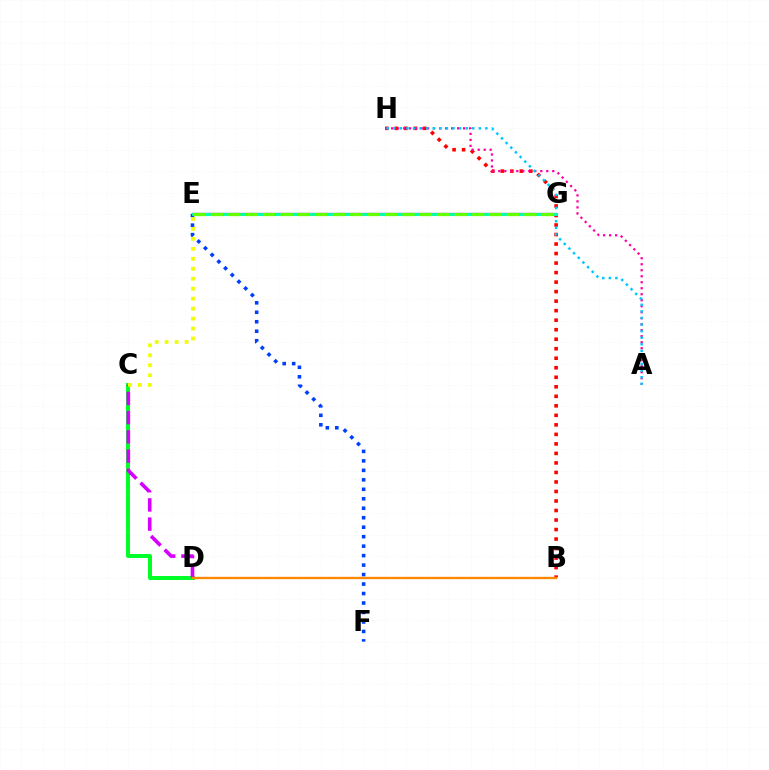{('C', 'D'): [{'color': '#00ff27', 'line_style': 'solid', 'thickness': 2.87}, {'color': '#d600ff', 'line_style': 'dashed', 'thickness': 2.61}], ('B', 'H'): [{'color': '#ff0000', 'line_style': 'dotted', 'thickness': 2.59}], ('A', 'H'): [{'color': '#ff00a0', 'line_style': 'dotted', 'thickness': 1.63}, {'color': '#00c7ff', 'line_style': 'dotted', 'thickness': 1.79}], ('E', 'G'): [{'color': '#4f00ff', 'line_style': 'solid', 'thickness': 1.59}, {'color': '#00ffaf', 'line_style': 'solid', 'thickness': 2.11}, {'color': '#66ff00', 'line_style': 'dashed', 'thickness': 2.37}], ('E', 'F'): [{'color': '#003fff', 'line_style': 'dotted', 'thickness': 2.57}], ('B', 'D'): [{'color': '#ff8800', 'line_style': 'solid', 'thickness': 1.68}], ('C', 'E'): [{'color': '#eeff00', 'line_style': 'dotted', 'thickness': 2.71}]}